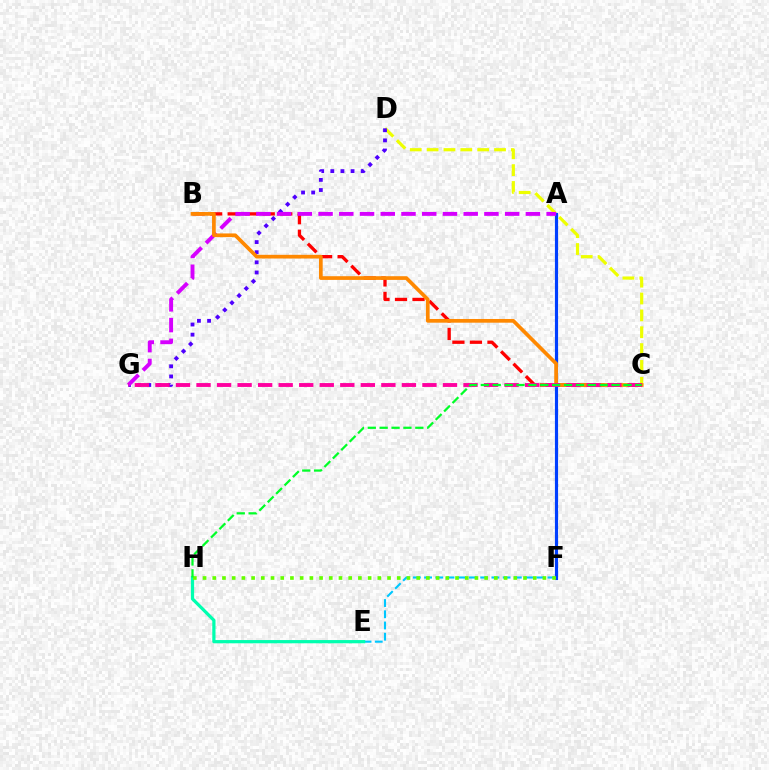{('B', 'C'): [{'color': '#ff0000', 'line_style': 'dashed', 'thickness': 2.38}, {'color': '#ff8800', 'line_style': 'solid', 'thickness': 2.66}], ('C', 'D'): [{'color': '#eeff00', 'line_style': 'dashed', 'thickness': 2.29}], ('E', 'F'): [{'color': '#00c7ff', 'line_style': 'dashed', 'thickness': 1.52}], ('D', 'G'): [{'color': '#4f00ff', 'line_style': 'dotted', 'thickness': 2.75}], ('A', 'F'): [{'color': '#003fff', 'line_style': 'solid', 'thickness': 2.27}], ('A', 'G'): [{'color': '#d600ff', 'line_style': 'dashed', 'thickness': 2.82}], ('E', 'H'): [{'color': '#00ffaf', 'line_style': 'solid', 'thickness': 2.32}], ('F', 'H'): [{'color': '#66ff00', 'line_style': 'dotted', 'thickness': 2.64}], ('C', 'G'): [{'color': '#ff00a0', 'line_style': 'dashed', 'thickness': 2.79}], ('C', 'H'): [{'color': '#00ff27', 'line_style': 'dashed', 'thickness': 1.62}]}